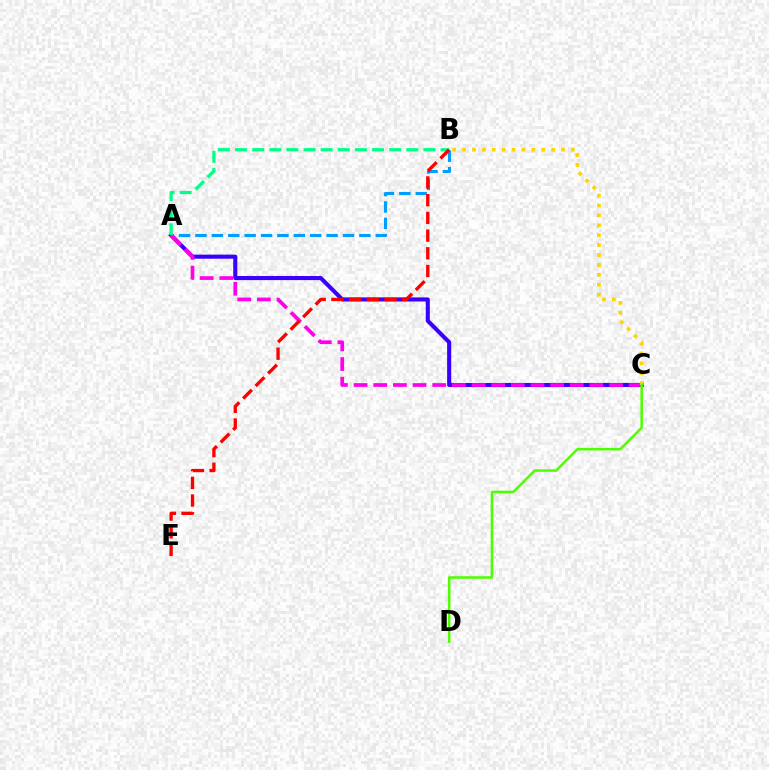{('A', 'C'): [{'color': '#3700ff', 'line_style': 'solid', 'thickness': 2.94}, {'color': '#ff00ed', 'line_style': 'dashed', 'thickness': 2.67}], ('A', 'B'): [{'color': '#009eff', 'line_style': 'dashed', 'thickness': 2.23}, {'color': '#00ff86', 'line_style': 'dashed', 'thickness': 2.33}], ('B', 'E'): [{'color': '#ff0000', 'line_style': 'dashed', 'thickness': 2.41}], ('B', 'C'): [{'color': '#ffd500', 'line_style': 'dotted', 'thickness': 2.69}], ('C', 'D'): [{'color': '#4fff00', 'line_style': 'solid', 'thickness': 1.82}]}